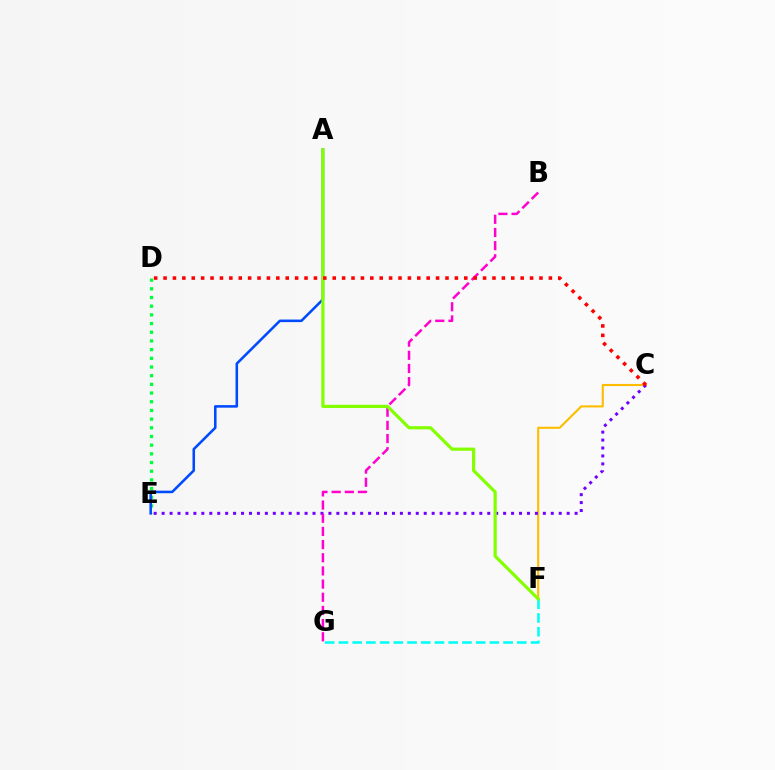{('F', 'G'): [{'color': '#00fff6', 'line_style': 'dashed', 'thickness': 1.86}], ('D', 'E'): [{'color': '#00ff39', 'line_style': 'dotted', 'thickness': 2.36}], ('C', 'F'): [{'color': '#ffbd00', 'line_style': 'solid', 'thickness': 1.52}], ('A', 'E'): [{'color': '#004bff', 'line_style': 'solid', 'thickness': 1.85}], ('C', 'E'): [{'color': '#7200ff', 'line_style': 'dotted', 'thickness': 2.16}], ('B', 'G'): [{'color': '#ff00cf', 'line_style': 'dashed', 'thickness': 1.79}], ('A', 'F'): [{'color': '#84ff00', 'line_style': 'solid', 'thickness': 2.3}], ('C', 'D'): [{'color': '#ff0000', 'line_style': 'dotted', 'thickness': 2.55}]}